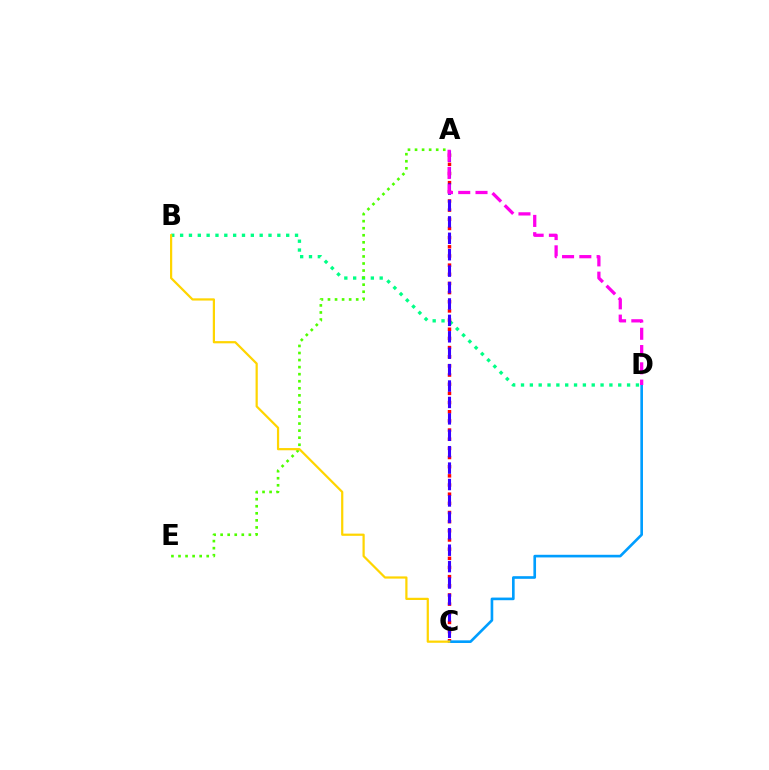{('B', 'D'): [{'color': '#00ff86', 'line_style': 'dotted', 'thickness': 2.4}], ('A', 'C'): [{'color': '#ff0000', 'line_style': 'dotted', 'thickness': 2.49}, {'color': '#3700ff', 'line_style': 'dashed', 'thickness': 2.23}], ('C', 'D'): [{'color': '#009eff', 'line_style': 'solid', 'thickness': 1.9}], ('A', 'E'): [{'color': '#4fff00', 'line_style': 'dotted', 'thickness': 1.92}], ('B', 'C'): [{'color': '#ffd500', 'line_style': 'solid', 'thickness': 1.6}], ('A', 'D'): [{'color': '#ff00ed', 'line_style': 'dashed', 'thickness': 2.35}]}